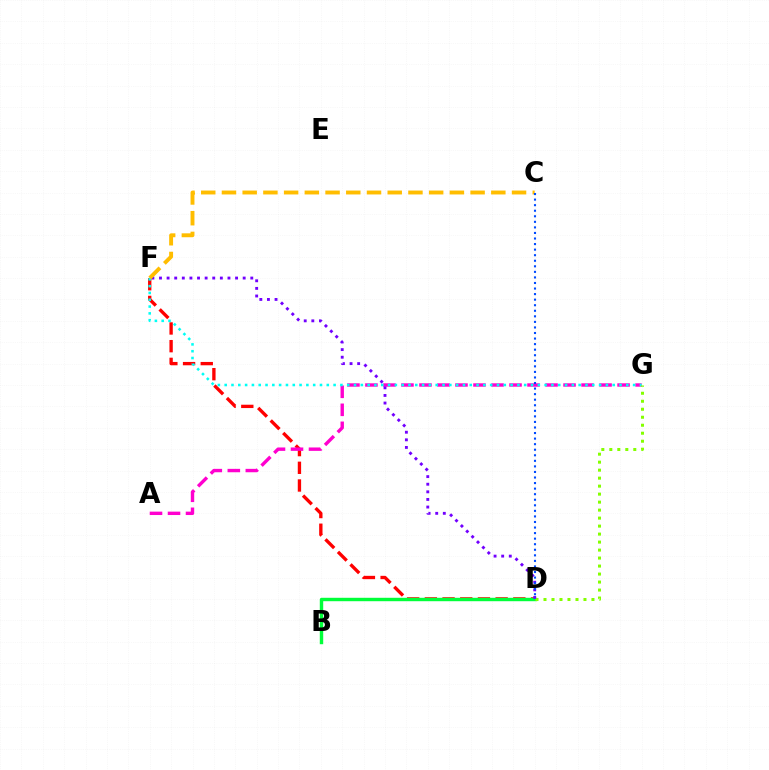{('D', 'F'): [{'color': '#ff0000', 'line_style': 'dashed', 'thickness': 2.4}, {'color': '#7200ff', 'line_style': 'dotted', 'thickness': 2.07}], ('B', 'D'): [{'color': '#00ff39', 'line_style': 'solid', 'thickness': 2.46}], ('A', 'G'): [{'color': '#ff00cf', 'line_style': 'dashed', 'thickness': 2.45}], ('F', 'G'): [{'color': '#00fff6', 'line_style': 'dotted', 'thickness': 1.85}], ('D', 'G'): [{'color': '#84ff00', 'line_style': 'dotted', 'thickness': 2.17}], ('C', 'F'): [{'color': '#ffbd00', 'line_style': 'dashed', 'thickness': 2.81}], ('C', 'D'): [{'color': '#004bff', 'line_style': 'dotted', 'thickness': 1.51}]}